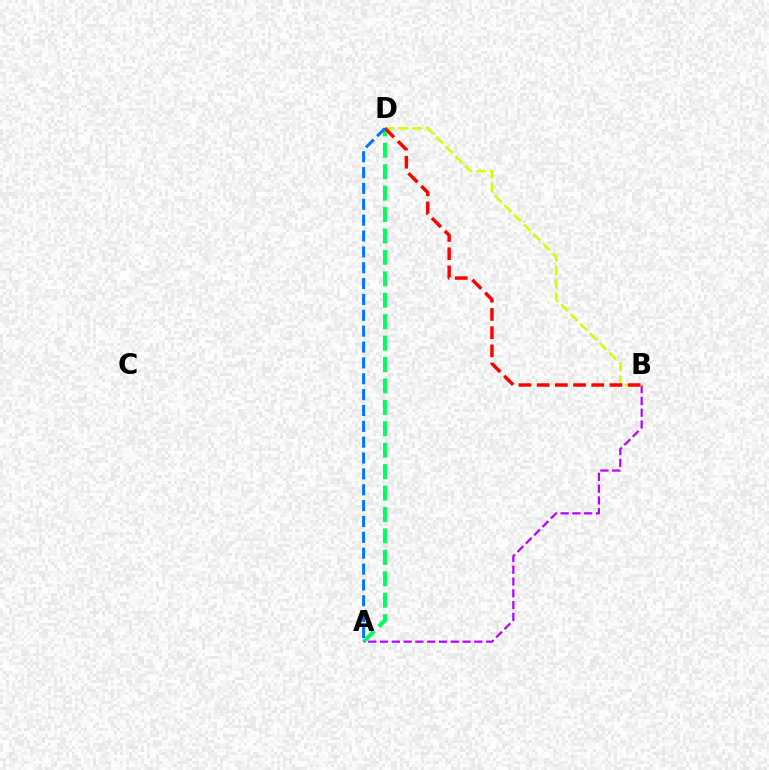{('A', 'D'): [{'color': '#00ff5c', 'line_style': 'dashed', 'thickness': 2.91}, {'color': '#0074ff', 'line_style': 'dashed', 'thickness': 2.15}], ('A', 'B'): [{'color': '#b900ff', 'line_style': 'dashed', 'thickness': 1.6}], ('B', 'D'): [{'color': '#d1ff00', 'line_style': 'dashed', 'thickness': 1.85}, {'color': '#ff0000', 'line_style': 'dashed', 'thickness': 2.47}]}